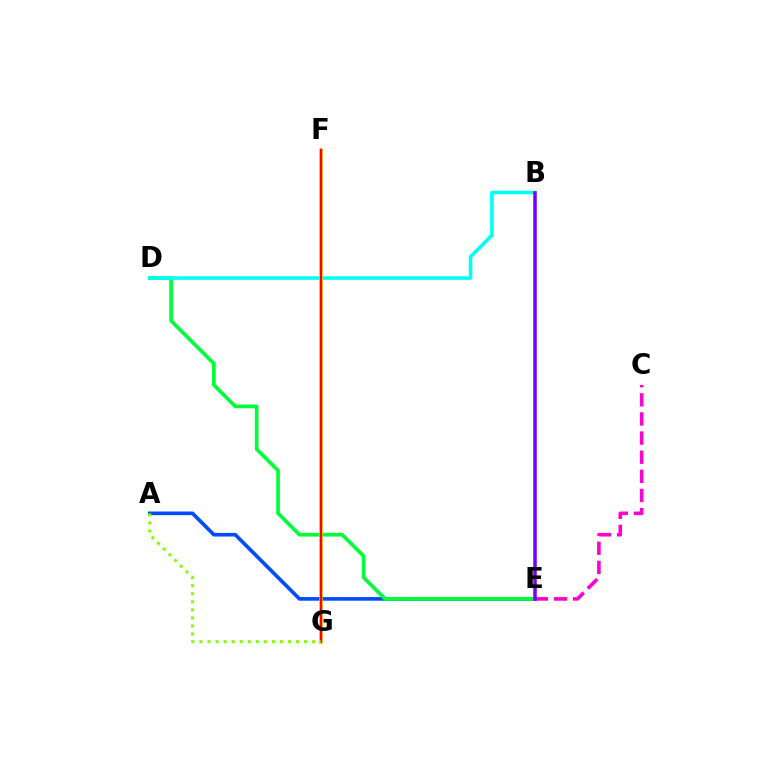{('A', 'E'): [{'color': '#004bff', 'line_style': 'solid', 'thickness': 2.62}], ('D', 'E'): [{'color': '#00ff39', 'line_style': 'solid', 'thickness': 2.65}], ('B', 'D'): [{'color': '#00fff6', 'line_style': 'solid', 'thickness': 2.56}], ('F', 'G'): [{'color': '#ffbd00', 'line_style': 'solid', 'thickness': 2.52}, {'color': '#ff0000', 'line_style': 'solid', 'thickness': 1.56}], ('A', 'G'): [{'color': '#84ff00', 'line_style': 'dotted', 'thickness': 2.19}], ('C', 'E'): [{'color': '#ff00cf', 'line_style': 'dashed', 'thickness': 2.6}], ('B', 'E'): [{'color': '#7200ff', 'line_style': 'solid', 'thickness': 2.53}]}